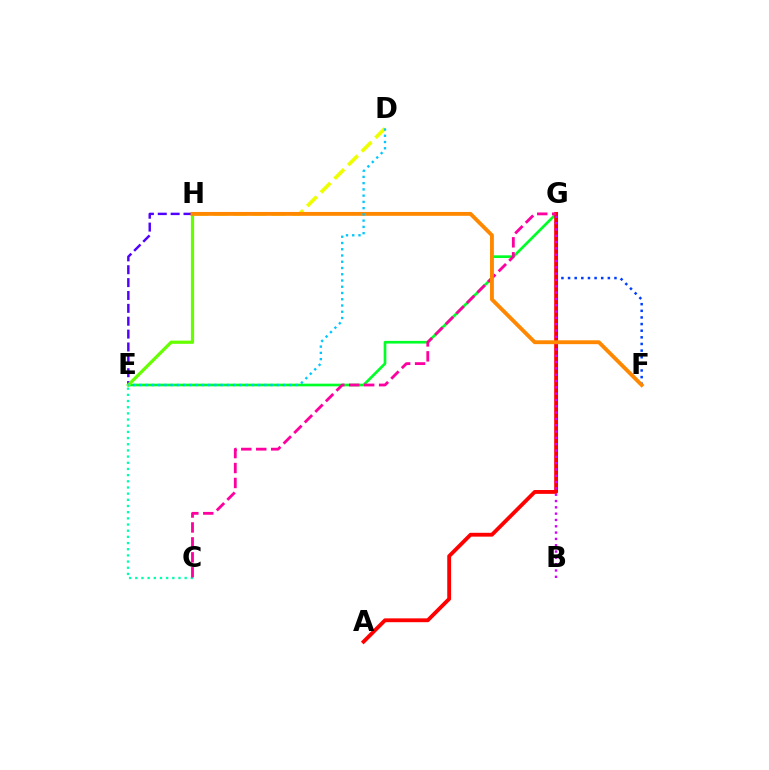{('F', 'G'): [{'color': '#003fff', 'line_style': 'dotted', 'thickness': 1.8}], ('E', 'G'): [{'color': '#00ff27', 'line_style': 'solid', 'thickness': 1.92}], ('C', 'E'): [{'color': '#00ffaf', 'line_style': 'dotted', 'thickness': 1.68}], ('D', 'H'): [{'color': '#eeff00', 'line_style': 'dashed', 'thickness': 2.62}], ('A', 'G'): [{'color': '#ff0000', 'line_style': 'solid', 'thickness': 2.76}], ('C', 'G'): [{'color': '#ff00a0', 'line_style': 'dashed', 'thickness': 2.03}], ('E', 'H'): [{'color': '#4f00ff', 'line_style': 'dashed', 'thickness': 1.75}, {'color': '#66ff00', 'line_style': 'solid', 'thickness': 2.32}], ('B', 'G'): [{'color': '#d600ff', 'line_style': 'dotted', 'thickness': 1.72}], ('F', 'H'): [{'color': '#ff8800', 'line_style': 'solid', 'thickness': 2.78}], ('D', 'E'): [{'color': '#00c7ff', 'line_style': 'dotted', 'thickness': 1.7}]}